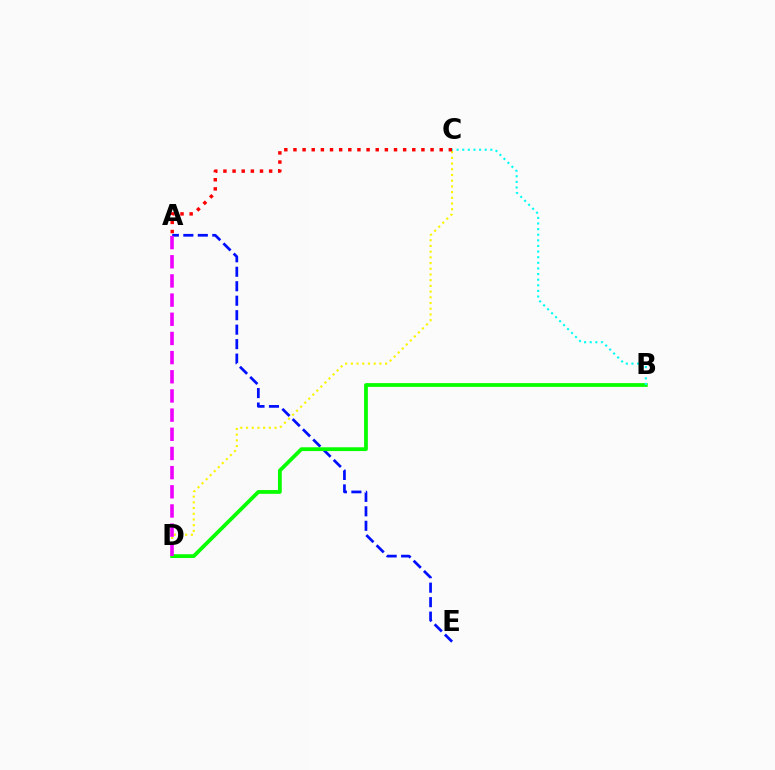{('A', 'E'): [{'color': '#0010ff', 'line_style': 'dashed', 'thickness': 1.97}], ('B', 'D'): [{'color': '#08ff00', 'line_style': 'solid', 'thickness': 2.72}], ('B', 'C'): [{'color': '#00fff6', 'line_style': 'dotted', 'thickness': 1.53}], ('C', 'D'): [{'color': '#fcf500', 'line_style': 'dotted', 'thickness': 1.55}], ('A', 'D'): [{'color': '#ee00ff', 'line_style': 'dashed', 'thickness': 2.6}], ('A', 'C'): [{'color': '#ff0000', 'line_style': 'dotted', 'thickness': 2.48}]}